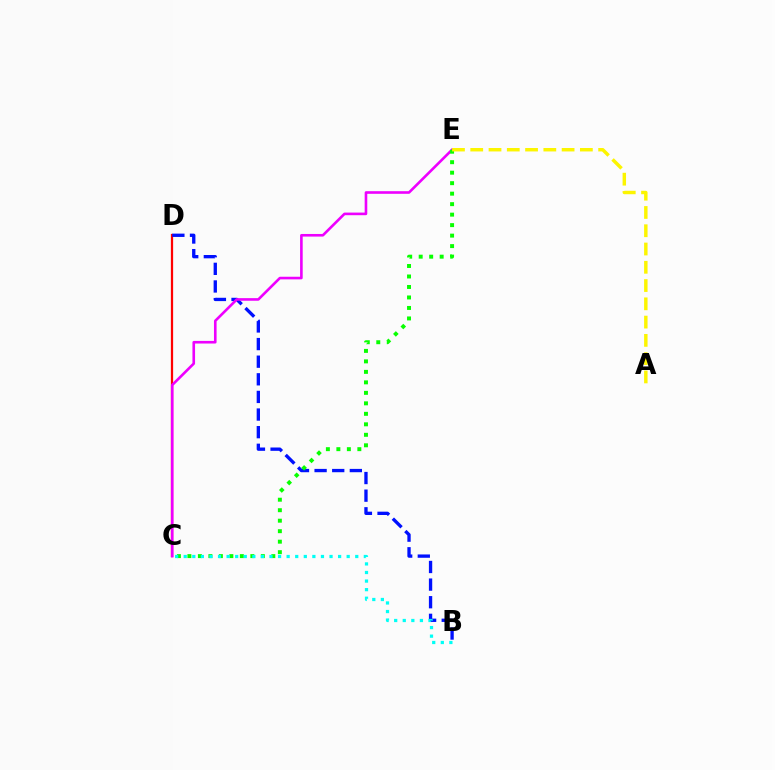{('C', 'D'): [{'color': '#ff0000', 'line_style': 'solid', 'thickness': 1.62}], ('B', 'D'): [{'color': '#0010ff', 'line_style': 'dashed', 'thickness': 2.39}], ('C', 'E'): [{'color': '#ee00ff', 'line_style': 'solid', 'thickness': 1.88}, {'color': '#08ff00', 'line_style': 'dotted', 'thickness': 2.85}], ('B', 'C'): [{'color': '#00fff6', 'line_style': 'dotted', 'thickness': 2.33}], ('A', 'E'): [{'color': '#fcf500', 'line_style': 'dashed', 'thickness': 2.48}]}